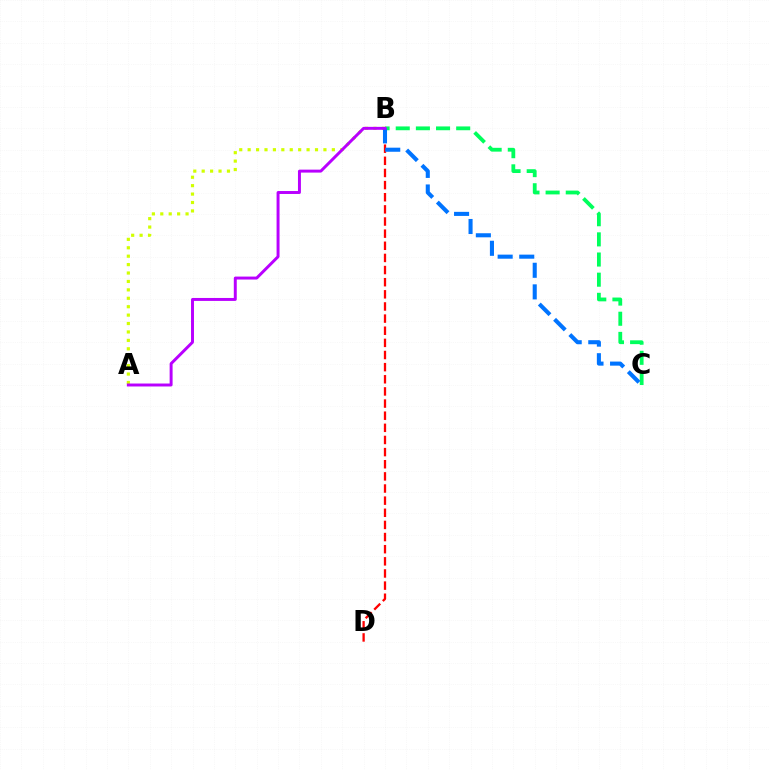{('A', 'B'): [{'color': '#d1ff00', 'line_style': 'dotted', 'thickness': 2.29}, {'color': '#b900ff', 'line_style': 'solid', 'thickness': 2.13}], ('B', 'D'): [{'color': '#ff0000', 'line_style': 'dashed', 'thickness': 1.65}], ('B', 'C'): [{'color': '#00ff5c', 'line_style': 'dashed', 'thickness': 2.74}, {'color': '#0074ff', 'line_style': 'dashed', 'thickness': 2.93}]}